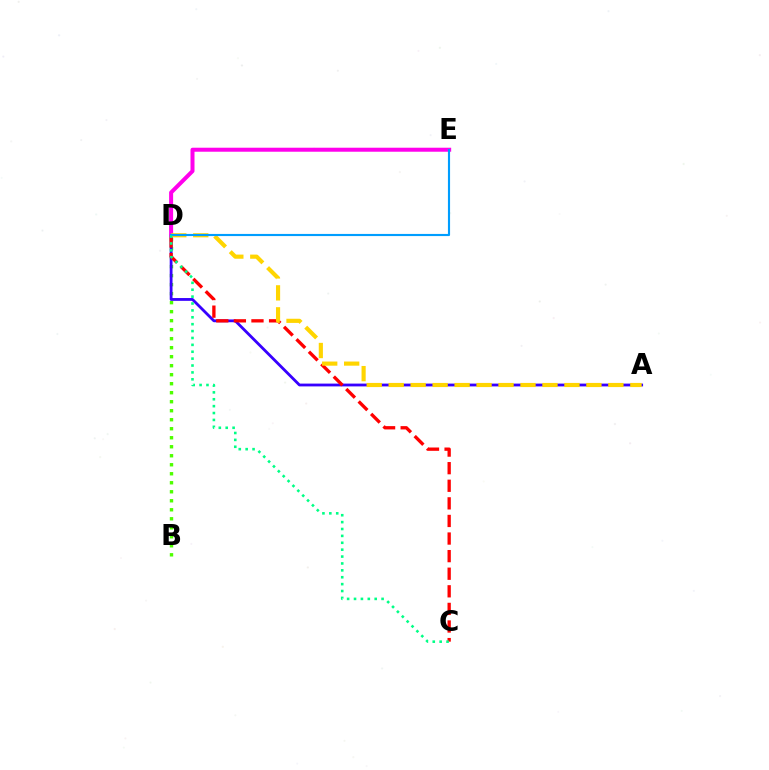{('B', 'D'): [{'color': '#4fff00', 'line_style': 'dotted', 'thickness': 2.45}], ('A', 'D'): [{'color': '#3700ff', 'line_style': 'solid', 'thickness': 2.02}, {'color': '#ffd500', 'line_style': 'dashed', 'thickness': 2.98}], ('C', 'D'): [{'color': '#ff0000', 'line_style': 'dashed', 'thickness': 2.39}, {'color': '#00ff86', 'line_style': 'dotted', 'thickness': 1.87}], ('D', 'E'): [{'color': '#ff00ed', 'line_style': 'solid', 'thickness': 2.89}, {'color': '#009eff', 'line_style': 'solid', 'thickness': 1.54}]}